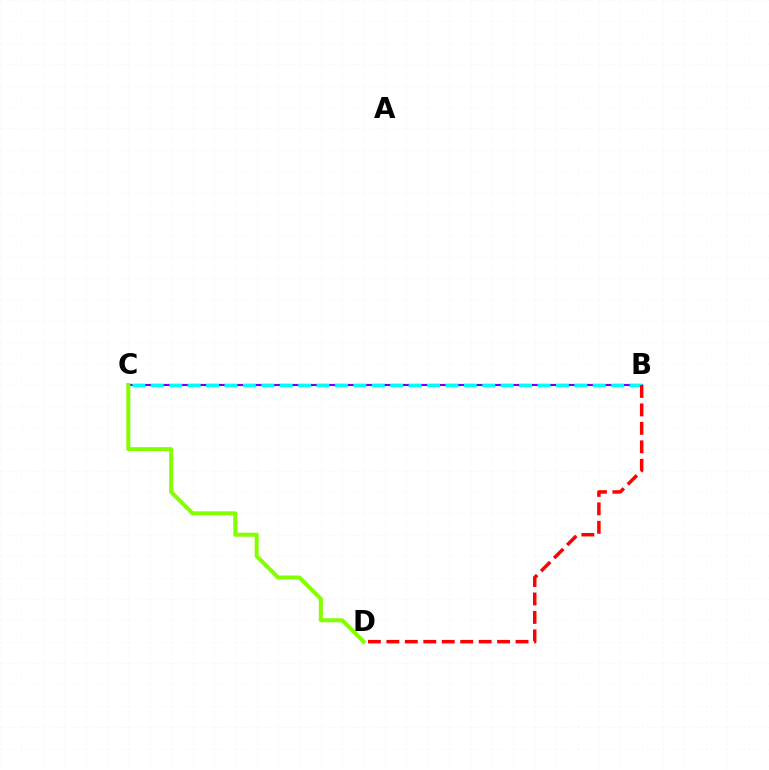{('B', 'C'): [{'color': '#7200ff', 'line_style': 'solid', 'thickness': 1.55}, {'color': '#00fff6', 'line_style': 'dashed', 'thickness': 2.5}], ('C', 'D'): [{'color': '#84ff00', 'line_style': 'solid', 'thickness': 2.89}], ('B', 'D'): [{'color': '#ff0000', 'line_style': 'dashed', 'thickness': 2.51}]}